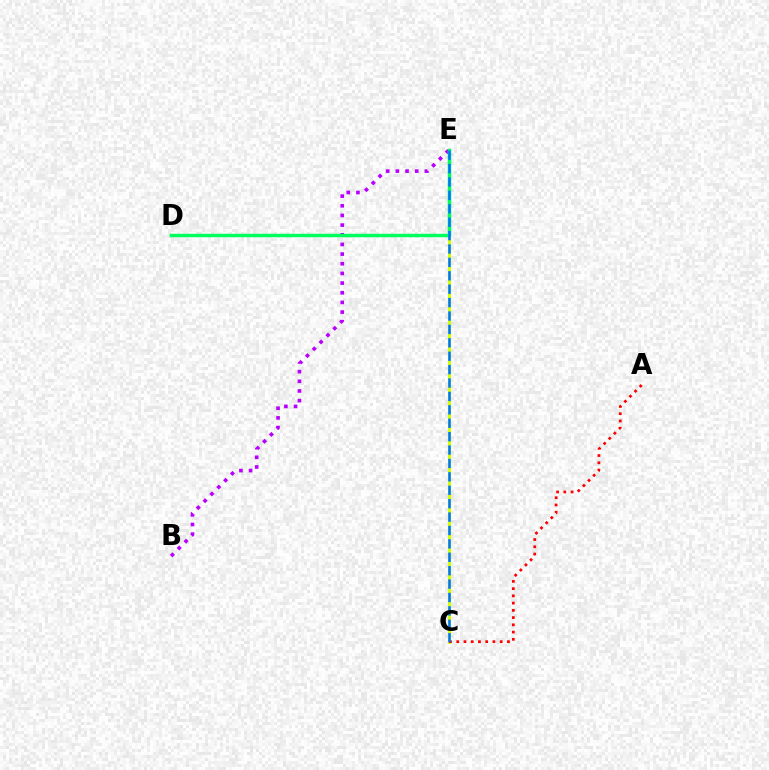{('C', 'E'): [{'color': '#d1ff00', 'line_style': 'solid', 'thickness': 2.2}, {'color': '#0074ff', 'line_style': 'dashed', 'thickness': 1.82}], ('A', 'C'): [{'color': '#ff0000', 'line_style': 'dotted', 'thickness': 1.97}], ('B', 'E'): [{'color': '#b900ff', 'line_style': 'dotted', 'thickness': 2.63}], ('D', 'E'): [{'color': '#00ff5c', 'line_style': 'solid', 'thickness': 2.5}]}